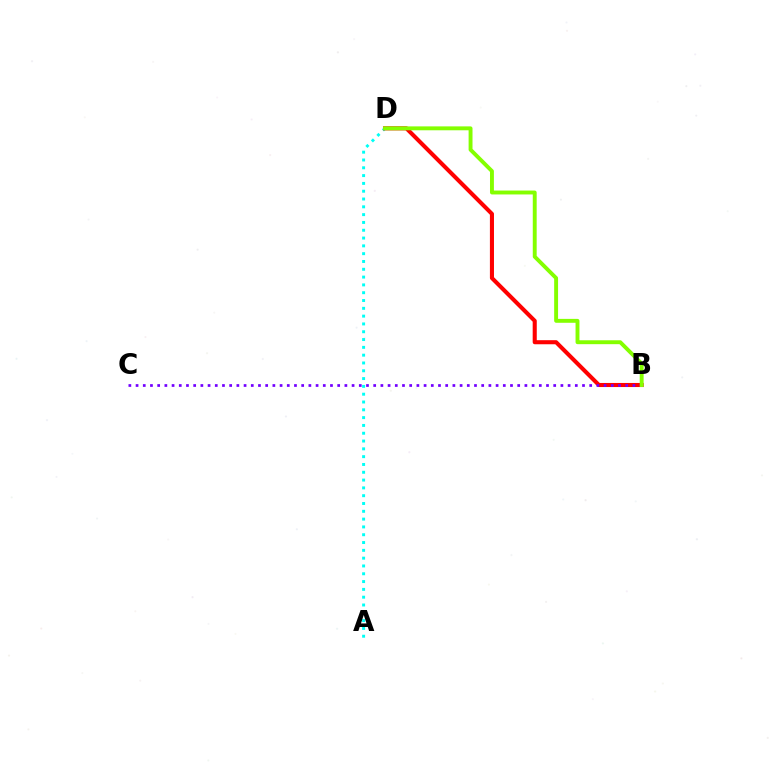{('A', 'D'): [{'color': '#00fff6', 'line_style': 'dotted', 'thickness': 2.12}], ('B', 'D'): [{'color': '#ff0000', 'line_style': 'solid', 'thickness': 2.93}, {'color': '#84ff00', 'line_style': 'solid', 'thickness': 2.81}], ('B', 'C'): [{'color': '#7200ff', 'line_style': 'dotted', 'thickness': 1.96}]}